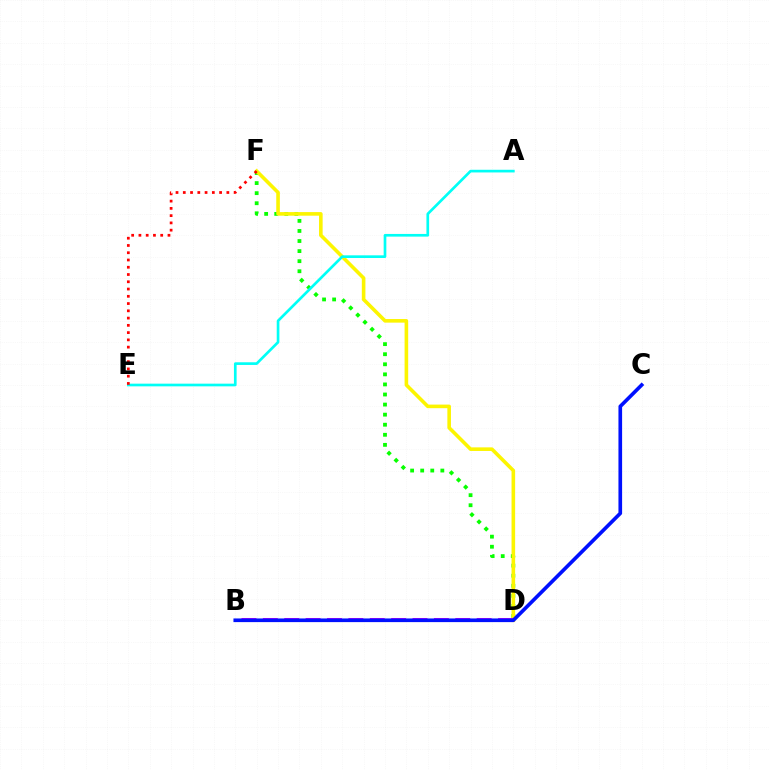{('D', 'F'): [{'color': '#08ff00', 'line_style': 'dotted', 'thickness': 2.74}, {'color': '#fcf500', 'line_style': 'solid', 'thickness': 2.59}], ('A', 'E'): [{'color': '#00fff6', 'line_style': 'solid', 'thickness': 1.93}], ('B', 'D'): [{'color': '#ee00ff', 'line_style': 'dashed', 'thickness': 2.9}], ('E', 'F'): [{'color': '#ff0000', 'line_style': 'dotted', 'thickness': 1.97}], ('B', 'C'): [{'color': '#0010ff', 'line_style': 'solid', 'thickness': 2.63}]}